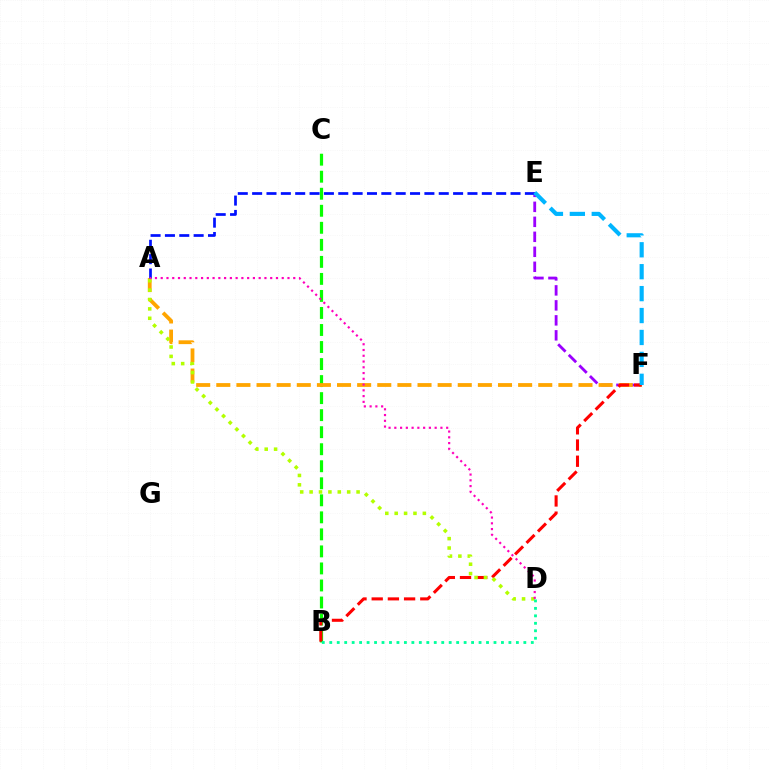{('B', 'C'): [{'color': '#08ff00', 'line_style': 'dashed', 'thickness': 2.31}], ('E', 'F'): [{'color': '#9b00ff', 'line_style': 'dashed', 'thickness': 2.04}, {'color': '#00b5ff', 'line_style': 'dashed', 'thickness': 2.98}], ('A', 'F'): [{'color': '#ffa500', 'line_style': 'dashed', 'thickness': 2.73}], ('B', 'F'): [{'color': '#ff0000', 'line_style': 'dashed', 'thickness': 2.2}], ('A', 'E'): [{'color': '#0010ff', 'line_style': 'dashed', 'thickness': 1.95}], ('A', 'D'): [{'color': '#b3ff00', 'line_style': 'dotted', 'thickness': 2.55}, {'color': '#ff00bd', 'line_style': 'dotted', 'thickness': 1.57}], ('B', 'D'): [{'color': '#00ff9d', 'line_style': 'dotted', 'thickness': 2.03}]}